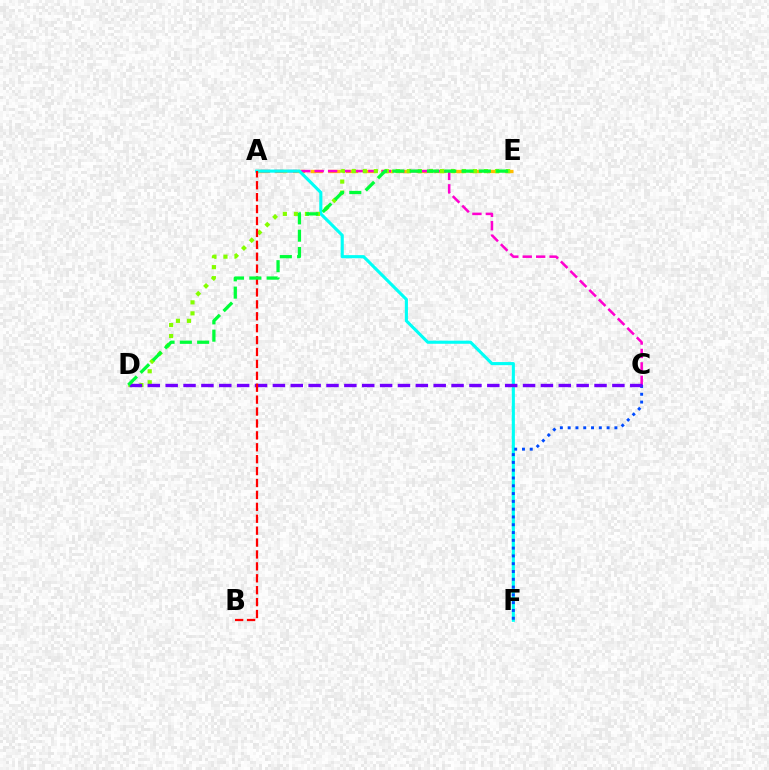{('A', 'E'): [{'color': '#ffbd00', 'line_style': 'dashed', 'thickness': 2.4}], ('A', 'C'): [{'color': '#ff00cf', 'line_style': 'dashed', 'thickness': 1.82}], ('A', 'F'): [{'color': '#00fff6', 'line_style': 'solid', 'thickness': 2.24}], ('C', 'F'): [{'color': '#004bff', 'line_style': 'dotted', 'thickness': 2.12}], ('D', 'E'): [{'color': '#84ff00', 'line_style': 'dotted', 'thickness': 2.99}, {'color': '#00ff39', 'line_style': 'dashed', 'thickness': 2.35}], ('C', 'D'): [{'color': '#7200ff', 'line_style': 'dashed', 'thickness': 2.43}], ('A', 'B'): [{'color': '#ff0000', 'line_style': 'dashed', 'thickness': 1.62}]}